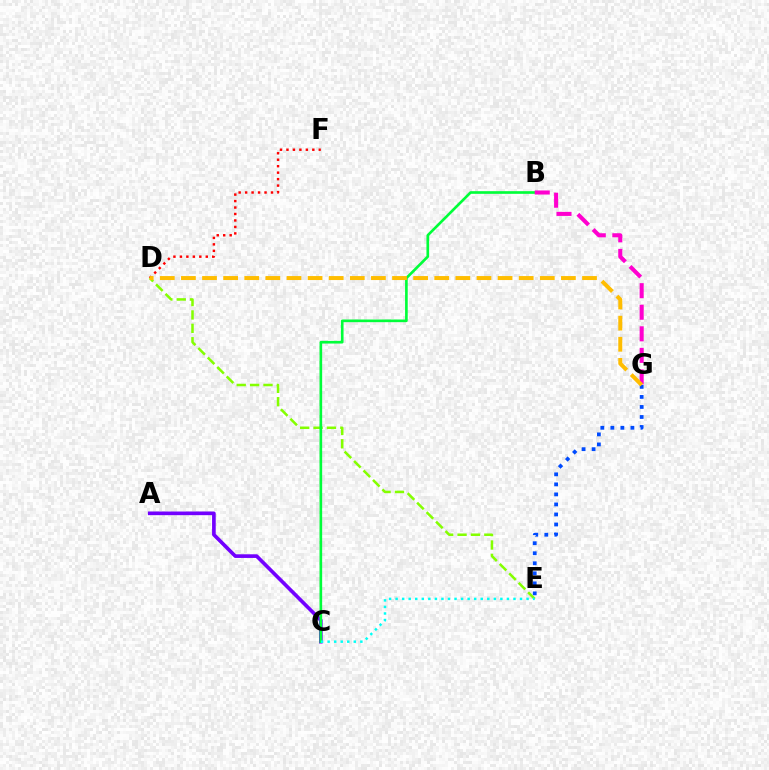{('E', 'G'): [{'color': '#004bff', 'line_style': 'dotted', 'thickness': 2.73}], ('D', 'F'): [{'color': '#ff0000', 'line_style': 'dotted', 'thickness': 1.76}], ('A', 'C'): [{'color': '#7200ff', 'line_style': 'solid', 'thickness': 2.63}], ('D', 'E'): [{'color': '#84ff00', 'line_style': 'dashed', 'thickness': 1.82}], ('B', 'C'): [{'color': '#00ff39', 'line_style': 'solid', 'thickness': 1.91}], ('B', 'G'): [{'color': '#ff00cf', 'line_style': 'dashed', 'thickness': 2.93}], ('D', 'G'): [{'color': '#ffbd00', 'line_style': 'dashed', 'thickness': 2.87}], ('C', 'E'): [{'color': '#00fff6', 'line_style': 'dotted', 'thickness': 1.78}]}